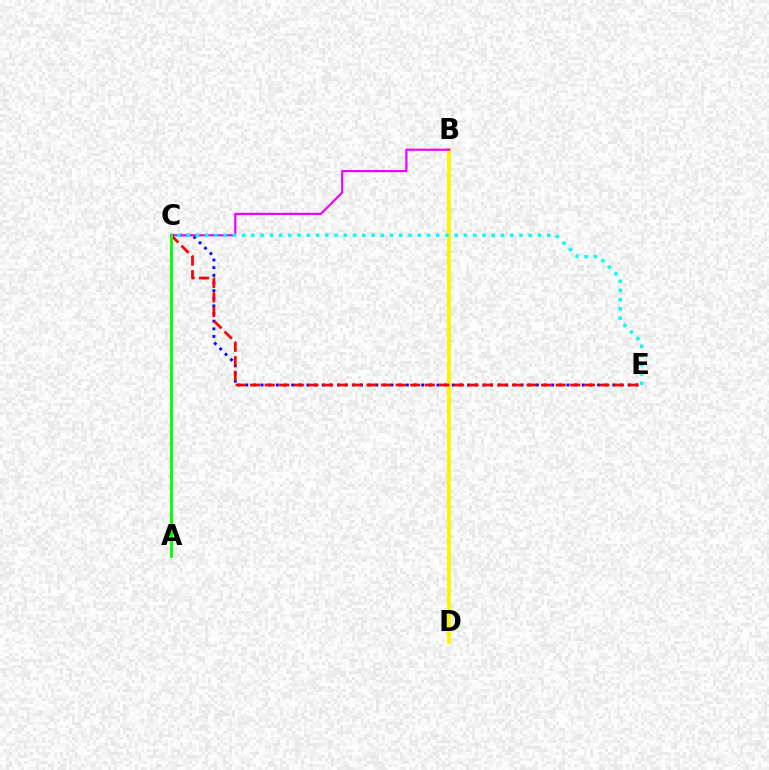{('C', 'E'): [{'color': '#0010ff', 'line_style': 'dotted', 'thickness': 2.08}, {'color': '#ff0000', 'line_style': 'dashed', 'thickness': 1.98}, {'color': '#00fff6', 'line_style': 'dotted', 'thickness': 2.51}], ('B', 'D'): [{'color': '#fcf500', 'line_style': 'solid', 'thickness': 2.83}], ('B', 'C'): [{'color': '#ee00ff', 'line_style': 'solid', 'thickness': 1.57}], ('A', 'C'): [{'color': '#08ff00', 'line_style': 'solid', 'thickness': 2.09}]}